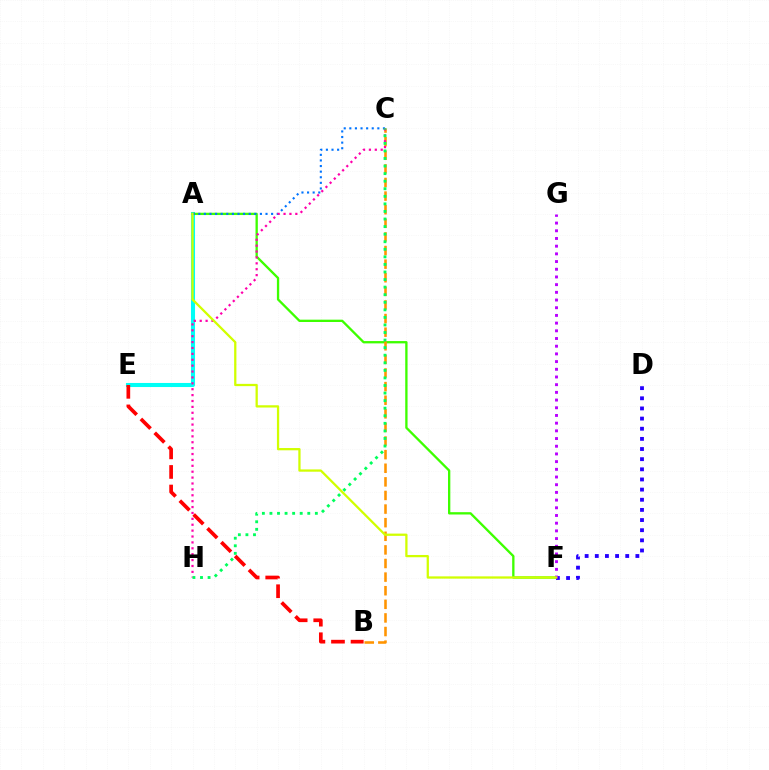{('A', 'E'): [{'color': '#00fff6', 'line_style': 'solid', 'thickness': 2.93}], ('A', 'F'): [{'color': '#3dff00', 'line_style': 'solid', 'thickness': 1.67}, {'color': '#d1ff00', 'line_style': 'solid', 'thickness': 1.63}], ('A', 'C'): [{'color': '#0074ff', 'line_style': 'dotted', 'thickness': 1.52}], ('D', 'F'): [{'color': '#2500ff', 'line_style': 'dotted', 'thickness': 2.76}], ('B', 'C'): [{'color': '#ff9400', 'line_style': 'dashed', 'thickness': 1.85}], ('C', 'H'): [{'color': '#ff00ac', 'line_style': 'dotted', 'thickness': 1.6}, {'color': '#00ff5c', 'line_style': 'dotted', 'thickness': 2.06}], ('B', 'E'): [{'color': '#ff0000', 'line_style': 'dashed', 'thickness': 2.66}], ('F', 'G'): [{'color': '#b900ff', 'line_style': 'dotted', 'thickness': 2.09}]}